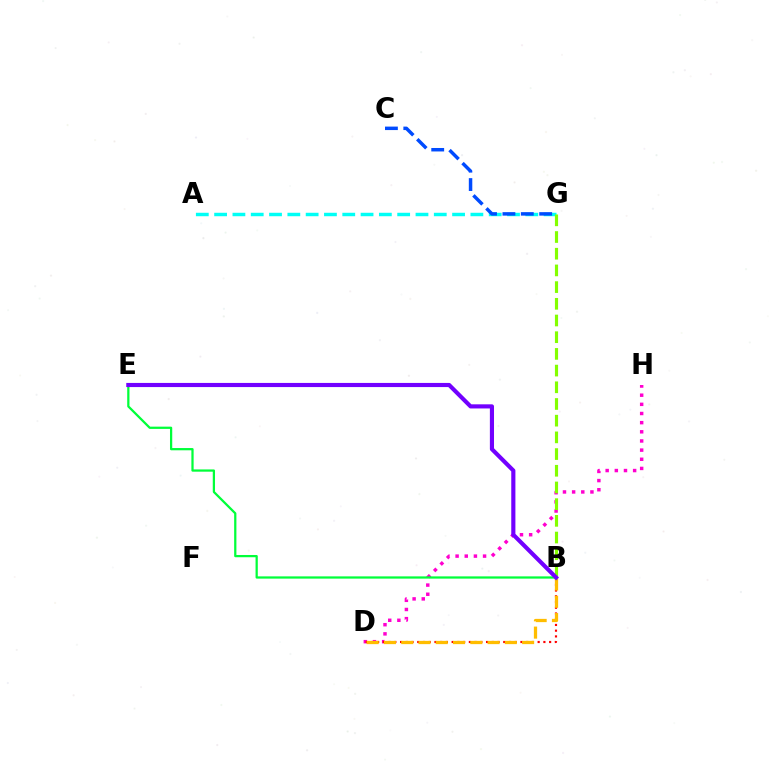{('D', 'H'): [{'color': '#ff00cf', 'line_style': 'dotted', 'thickness': 2.49}], ('A', 'G'): [{'color': '#00fff6', 'line_style': 'dashed', 'thickness': 2.49}], ('C', 'G'): [{'color': '#004bff', 'line_style': 'dashed', 'thickness': 2.5}], ('B', 'D'): [{'color': '#ff0000', 'line_style': 'dotted', 'thickness': 1.56}, {'color': '#ffbd00', 'line_style': 'dashed', 'thickness': 2.35}], ('B', 'G'): [{'color': '#84ff00', 'line_style': 'dashed', 'thickness': 2.27}], ('B', 'E'): [{'color': '#00ff39', 'line_style': 'solid', 'thickness': 1.62}, {'color': '#7200ff', 'line_style': 'solid', 'thickness': 2.98}]}